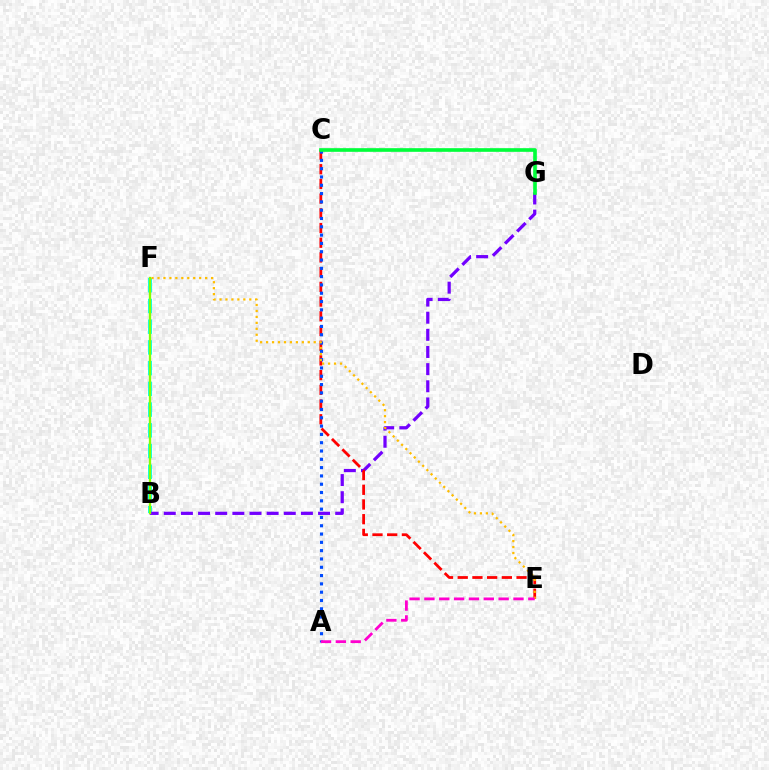{('B', 'F'): [{'color': '#00fff6', 'line_style': 'dashed', 'thickness': 2.82}, {'color': '#84ff00', 'line_style': 'solid', 'thickness': 1.67}], ('B', 'G'): [{'color': '#7200ff', 'line_style': 'dashed', 'thickness': 2.33}], ('C', 'E'): [{'color': '#ff0000', 'line_style': 'dashed', 'thickness': 2.0}], ('A', 'C'): [{'color': '#004bff', 'line_style': 'dotted', 'thickness': 2.26}], ('E', 'F'): [{'color': '#ffbd00', 'line_style': 'dotted', 'thickness': 1.62}], ('C', 'G'): [{'color': '#00ff39', 'line_style': 'solid', 'thickness': 2.63}], ('A', 'E'): [{'color': '#ff00cf', 'line_style': 'dashed', 'thickness': 2.02}]}